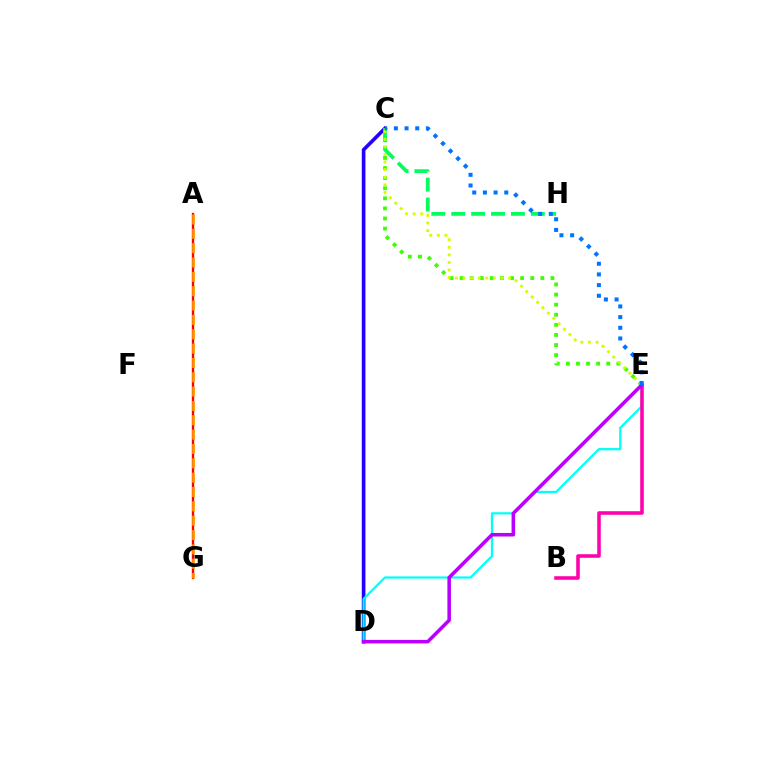{('C', 'D'): [{'color': '#2500ff', 'line_style': 'solid', 'thickness': 2.62}], ('A', 'G'): [{'color': '#ff0000', 'line_style': 'solid', 'thickness': 1.69}, {'color': '#ff9400', 'line_style': 'dashed', 'thickness': 1.95}], ('C', 'E'): [{'color': '#3dff00', 'line_style': 'dotted', 'thickness': 2.74}, {'color': '#d1ff00', 'line_style': 'dotted', 'thickness': 2.07}, {'color': '#0074ff', 'line_style': 'dotted', 'thickness': 2.9}], ('D', 'E'): [{'color': '#00fff6', 'line_style': 'solid', 'thickness': 1.59}, {'color': '#b900ff', 'line_style': 'solid', 'thickness': 2.55}], ('C', 'H'): [{'color': '#00ff5c', 'line_style': 'dashed', 'thickness': 2.7}], ('B', 'E'): [{'color': '#ff00ac', 'line_style': 'solid', 'thickness': 2.56}]}